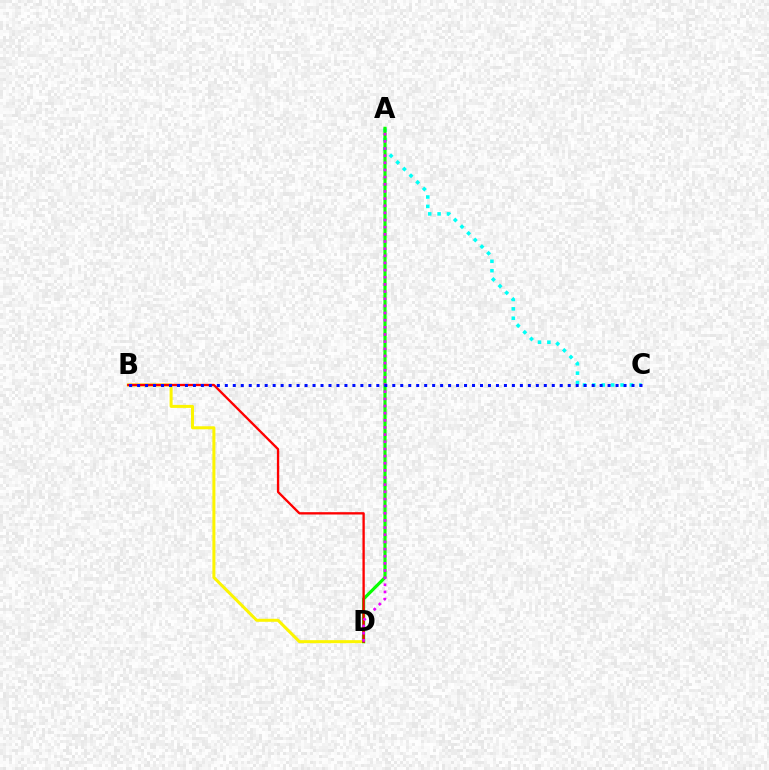{('A', 'C'): [{'color': '#00fff6', 'line_style': 'dotted', 'thickness': 2.55}], ('B', 'D'): [{'color': '#fcf500', 'line_style': 'solid', 'thickness': 2.17}, {'color': '#ff0000', 'line_style': 'solid', 'thickness': 1.68}], ('A', 'D'): [{'color': '#08ff00', 'line_style': 'solid', 'thickness': 2.28}, {'color': '#ee00ff', 'line_style': 'dotted', 'thickness': 1.94}], ('B', 'C'): [{'color': '#0010ff', 'line_style': 'dotted', 'thickness': 2.17}]}